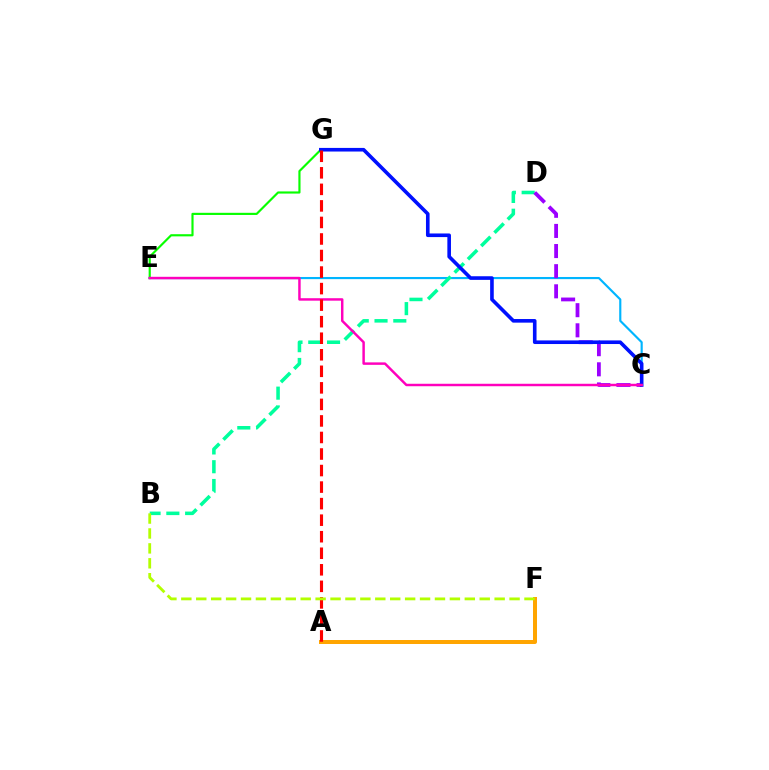{('C', 'E'): [{'color': '#00b5ff', 'line_style': 'solid', 'thickness': 1.55}, {'color': '#ff00bd', 'line_style': 'solid', 'thickness': 1.77}], ('B', 'D'): [{'color': '#00ff9d', 'line_style': 'dashed', 'thickness': 2.55}], ('A', 'F'): [{'color': '#ffa500', 'line_style': 'solid', 'thickness': 2.87}], ('E', 'G'): [{'color': '#08ff00', 'line_style': 'solid', 'thickness': 1.55}], ('C', 'D'): [{'color': '#9b00ff', 'line_style': 'dashed', 'thickness': 2.73}], ('C', 'G'): [{'color': '#0010ff', 'line_style': 'solid', 'thickness': 2.61}], ('A', 'G'): [{'color': '#ff0000', 'line_style': 'dashed', 'thickness': 2.25}], ('B', 'F'): [{'color': '#b3ff00', 'line_style': 'dashed', 'thickness': 2.03}]}